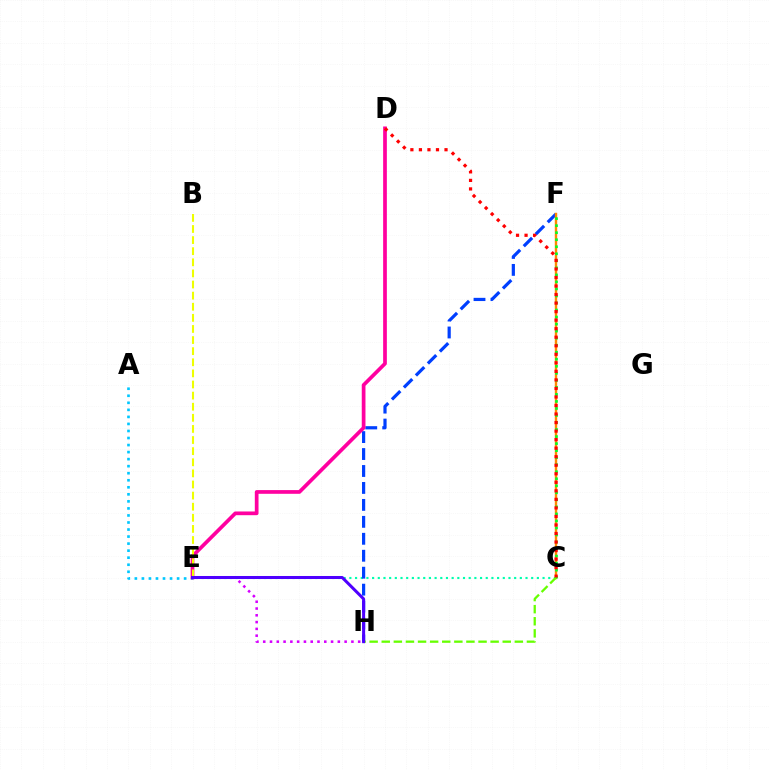{('C', 'E'): [{'color': '#00ffaf', 'line_style': 'dotted', 'thickness': 1.54}], ('F', 'H'): [{'color': '#003fff', 'line_style': 'dashed', 'thickness': 2.3}], ('C', 'F'): [{'color': '#ff8800', 'line_style': 'solid', 'thickness': 1.73}, {'color': '#00ff27', 'line_style': 'dotted', 'thickness': 1.91}], ('E', 'H'): [{'color': '#d600ff', 'line_style': 'dotted', 'thickness': 1.84}, {'color': '#4f00ff', 'line_style': 'solid', 'thickness': 2.18}], ('A', 'E'): [{'color': '#00c7ff', 'line_style': 'dotted', 'thickness': 1.91}], ('D', 'E'): [{'color': '#ff00a0', 'line_style': 'solid', 'thickness': 2.67}], ('C', 'H'): [{'color': '#66ff00', 'line_style': 'dashed', 'thickness': 1.64}], ('B', 'E'): [{'color': '#eeff00', 'line_style': 'dashed', 'thickness': 1.51}], ('C', 'D'): [{'color': '#ff0000', 'line_style': 'dotted', 'thickness': 2.32}]}